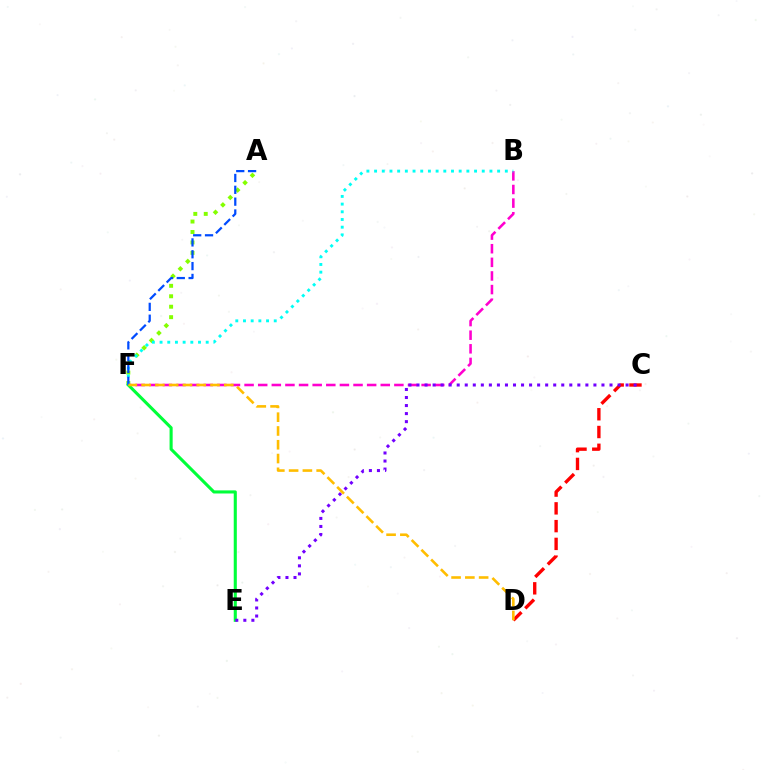{('A', 'F'): [{'color': '#84ff00', 'line_style': 'dotted', 'thickness': 2.84}, {'color': '#004bff', 'line_style': 'dashed', 'thickness': 1.61}], ('B', 'F'): [{'color': '#ff00cf', 'line_style': 'dashed', 'thickness': 1.85}, {'color': '#00fff6', 'line_style': 'dotted', 'thickness': 2.09}], ('C', 'D'): [{'color': '#ff0000', 'line_style': 'dashed', 'thickness': 2.41}], ('E', 'F'): [{'color': '#00ff39', 'line_style': 'solid', 'thickness': 2.22}], ('C', 'E'): [{'color': '#7200ff', 'line_style': 'dotted', 'thickness': 2.18}], ('D', 'F'): [{'color': '#ffbd00', 'line_style': 'dashed', 'thickness': 1.87}]}